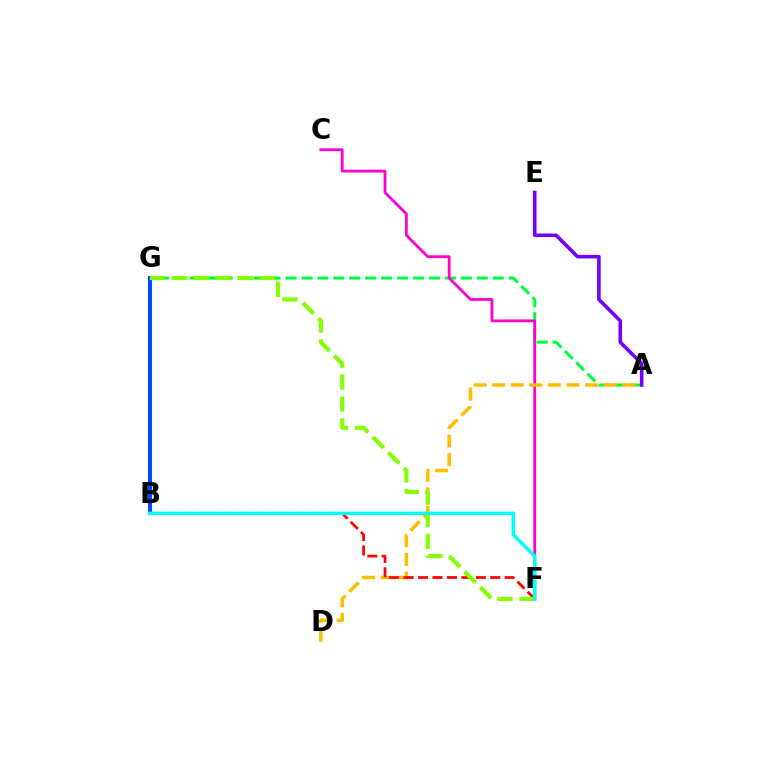{('A', 'G'): [{'color': '#00ff39', 'line_style': 'dashed', 'thickness': 2.17}], ('B', 'G'): [{'color': '#004bff', 'line_style': 'solid', 'thickness': 2.96}], ('C', 'F'): [{'color': '#ff00cf', 'line_style': 'solid', 'thickness': 2.01}], ('A', 'D'): [{'color': '#ffbd00', 'line_style': 'dashed', 'thickness': 2.53}], ('B', 'F'): [{'color': '#ff0000', 'line_style': 'dashed', 'thickness': 1.96}, {'color': '#00fff6', 'line_style': 'solid', 'thickness': 2.54}], ('F', 'G'): [{'color': '#84ff00', 'line_style': 'dashed', 'thickness': 2.98}], ('A', 'E'): [{'color': '#7200ff', 'line_style': 'solid', 'thickness': 2.58}]}